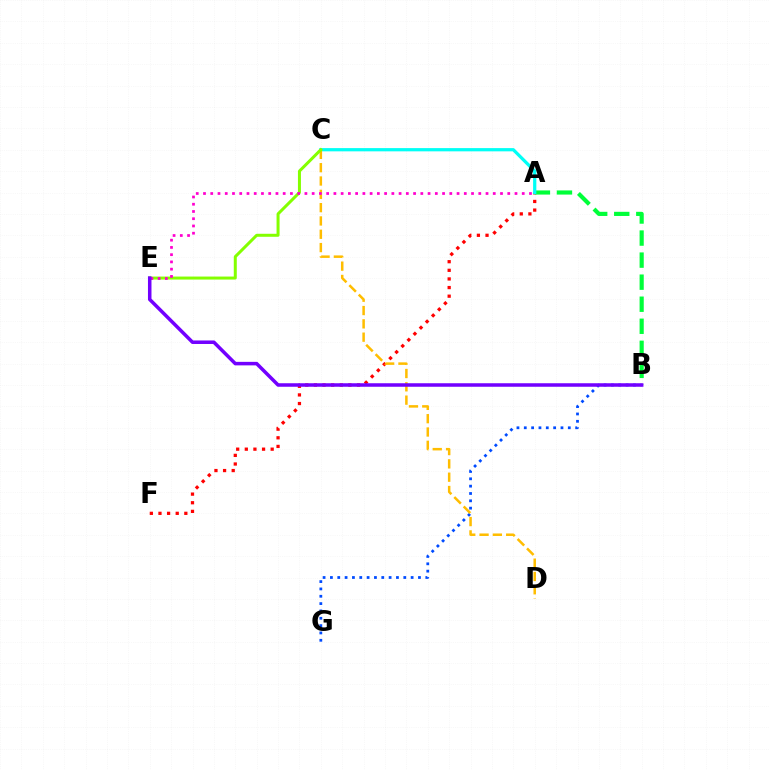{('A', 'F'): [{'color': '#ff0000', 'line_style': 'dotted', 'thickness': 2.34}], ('B', 'G'): [{'color': '#004bff', 'line_style': 'dotted', 'thickness': 1.99}], ('A', 'B'): [{'color': '#00ff39', 'line_style': 'dashed', 'thickness': 3.0}], ('A', 'C'): [{'color': '#00fff6', 'line_style': 'solid', 'thickness': 2.33}], ('C', 'D'): [{'color': '#ffbd00', 'line_style': 'dashed', 'thickness': 1.81}], ('C', 'E'): [{'color': '#84ff00', 'line_style': 'solid', 'thickness': 2.16}], ('A', 'E'): [{'color': '#ff00cf', 'line_style': 'dotted', 'thickness': 1.97}], ('B', 'E'): [{'color': '#7200ff', 'line_style': 'solid', 'thickness': 2.53}]}